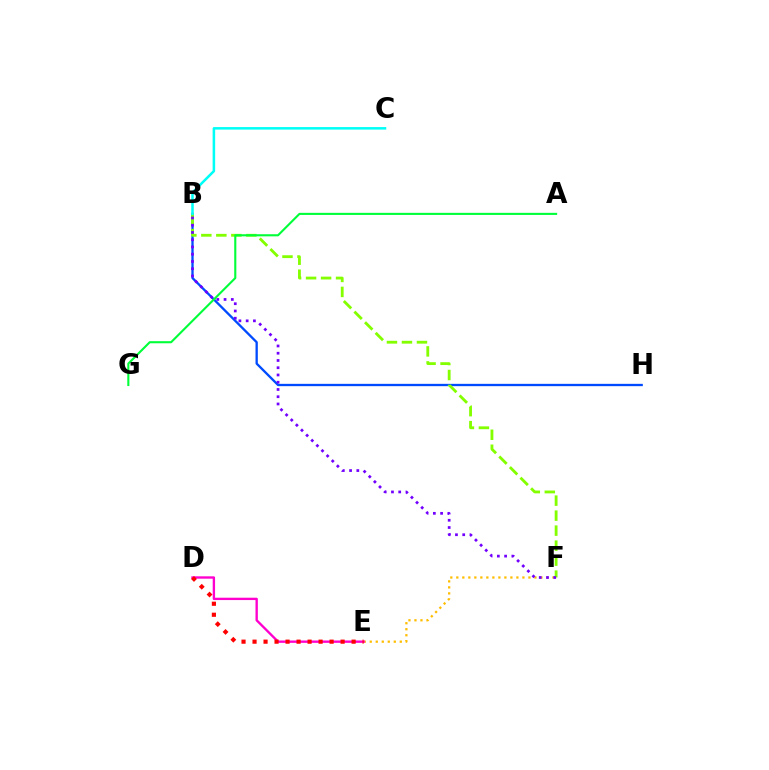{('B', 'H'): [{'color': '#004bff', 'line_style': 'solid', 'thickness': 1.67}], ('E', 'F'): [{'color': '#ffbd00', 'line_style': 'dotted', 'thickness': 1.63}], ('D', 'E'): [{'color': '#ff00cf', 'line_style': 'solid', 'thickness': 1.7}, {'color': '#ff0000', 'line_style': 'dotted', 'thickness': 2.99}], ('B', 'F'): [{'color': '#84ff00', 'line_style': 'dashed', 'thickness': 2.04}, {'color': '#7200ff', 'line_style': 'dotted', 'thickness': 1.97}], ('B', 'C'): [{'color': '#00fff6', 'line_style': 'solid', 'thickness': 1.82}], ('A', 'G'): [{'color': '#00ff39', 'line_style': 'solid', 'thickness': 1.51}]}